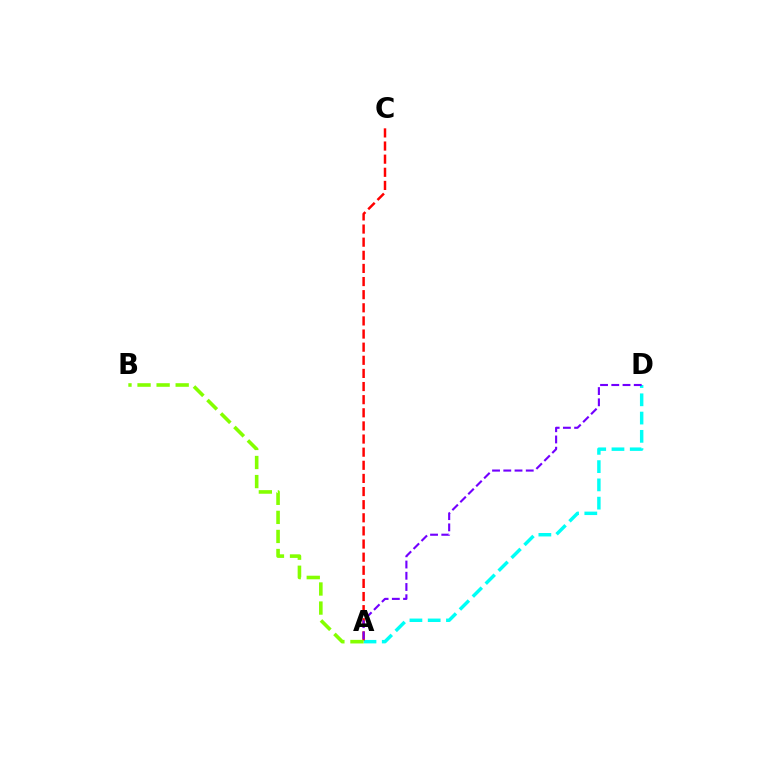{('A', 'D'): [{'color': '#00fff6', 'line_style': 'dashed', 'thickness': 2.48}, {'color': '#7200ff', 'line_style': 'dashed', 'thickness': 1.53}], ('A', 'C'): [{'color': '#ff0000', 'line_style': 'dashed', 'thickness': 1.78}], ('A', 'B'): [{'color': '#84ff00', 'line_style': 'dashed', 'thickness': 2.59}]}